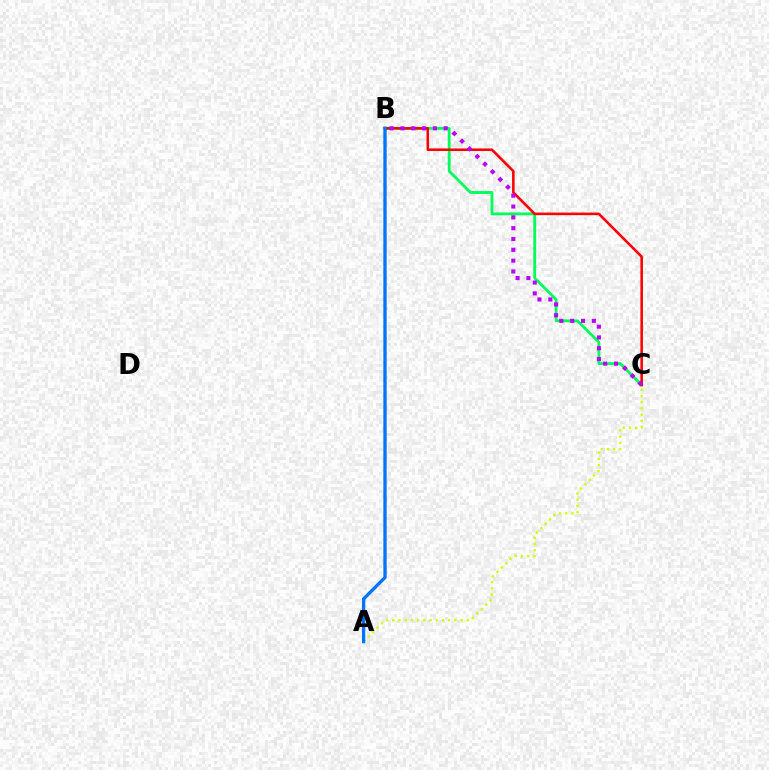{('B', 'C'): [{'color': '#00ff5c', 'line_style': 'solid', 'thickness': 2.04}, {'color': '#ff0000', 'line_style': 'solid', 'thickness': 1.84}, {'color': '#b900ff', 'line_style': 'dotted', 'thickness': 2.94}], ('A', 'C'): [{'color': '#d1ff00', 'line_style': 'dotted', 'thickness': 1.69}], ('A', 'B'): [{'color': '#0074ff', 'line_style': 'solid', 'thickness': 2.39}]}